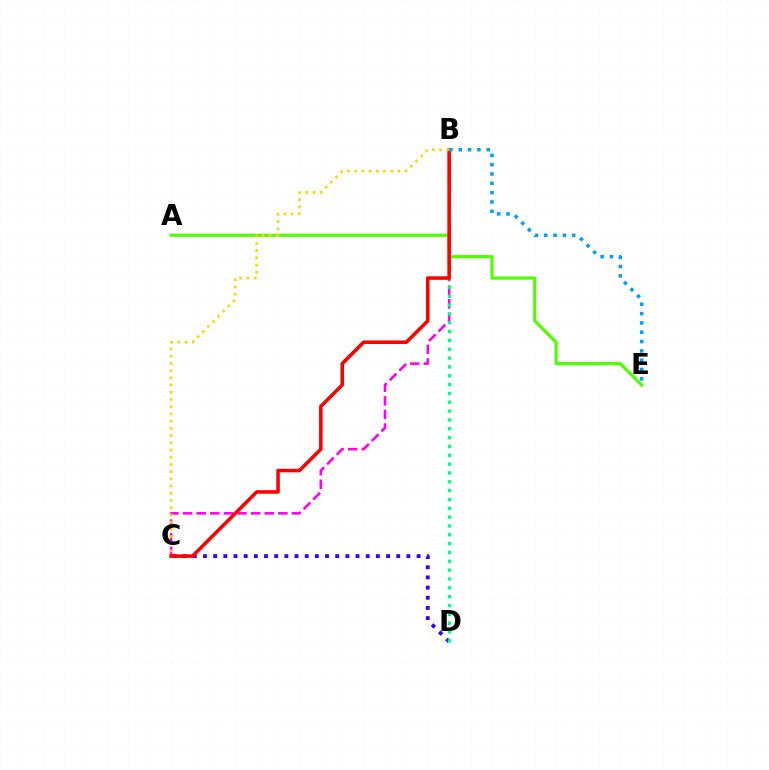{('B', 'C'): [{'color': '#ff00ed', 'line_style': 'dashed', 'thickness': 1.85}, {'color': '#ff0000', 'line_style': 'solid', 'thickness': 2.55}, {'color': '#ffd500', 'line_style': 'dotted', 'thickness': 1.96}], ('C', 'D'): [{'color': '#3700ff', 'line_style': 'dotted', 'thickness': 2.76}], ('B', 'D'): [{'color': '#00ff86', 'line_style': 'dotted', 'thickness': 2.4}], ('A', 'E'): [{'color': '#4fff00', 'line_style': 'solid', 'thickness': 2.3}], ('B', 'E'): [{'color': '#009eff', 'line_style': 'dotted', 'thickness': 2.53}]}